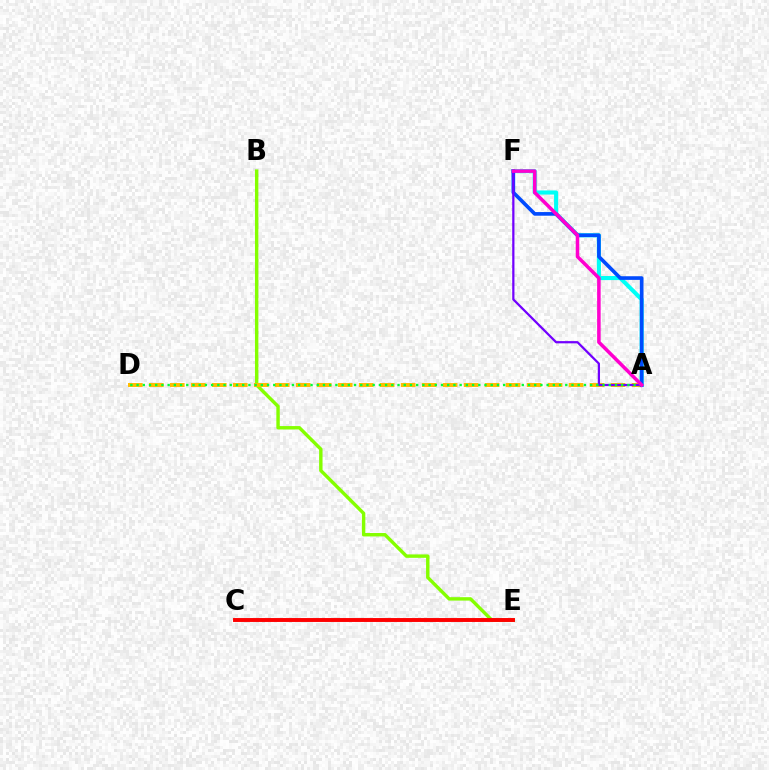{('B', 'E'): [{'color': '#84ff00', 'line_style': 'solid', 'thickness': 2.46}], ('A', 'F'): [{'color': '#00fff6', 'line_style': 'solid', 'thickness': 2.94}, {'color': '#004bff', 'line_style': 'solid', 'thickness': 2.63}, {'color': '#7200ff', 'line_style': 'solid', 'thickness': 1.61}, {'color': '#ff00cf', 'line_style': 'solid', 'thickness': 2.55}], ('C', 'E'): [{'color': '#ff0000', 'line_style': 'solid', 'thickness': 2.82}], ('A', 'D'): [{'color': '#ffbd00', 'line_style': 'dashed', 'thickness': 2.85}, {'color': '#00ff39', 'line_style': 'dotted', 'thickness': 1.69}]}